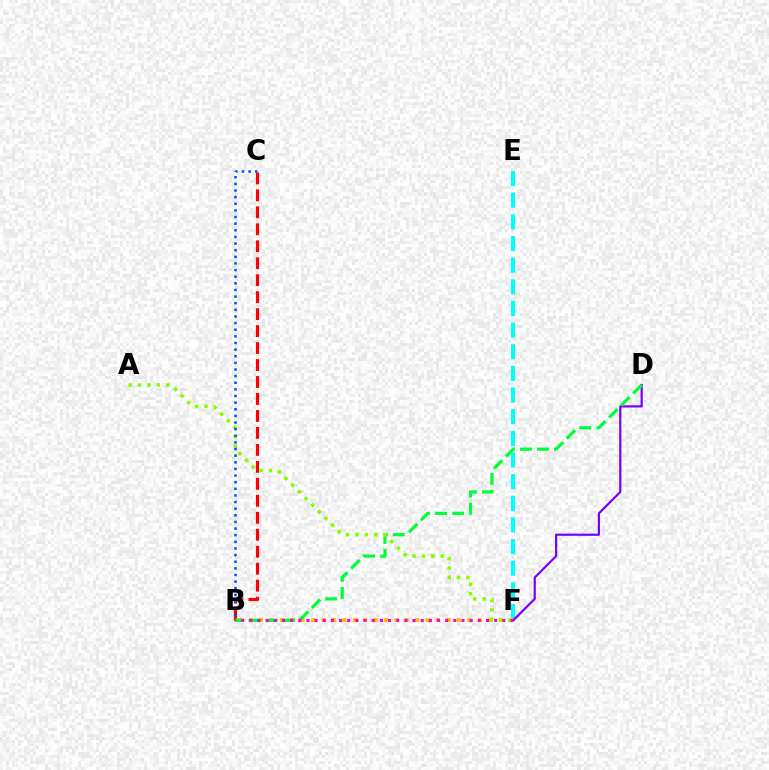{('E', 'F'): [{'color': '#00fff6', 'line_style': 'dashed', 'thickness': 2.94}], ('B', 'F'): [{'color': '#ffbd00', 'line_style': 'dotted', 'thickness': 2.83}, {'color': '#ff00cf', 'line_style': 'dotted', 'thickness': 2.22}], ('D', 'F'): [{'color': '#7200ff', 'line_style': 'solid', 'thickness': 1.57}], ('B', 'C'): [{'color': '#ff0000', 'line_style': 'dashed', 'thickness': 2.31}, {'color': '#004bff', 'line_style': 'dotted', 'thickness': 1.8}], ('B', 'D'): [{'color': '#00ff39', 'line_style': 'dashed', 'thickness': 2.32}], ('A', 'F'): [{'color': '#84ff00', 'line_style': 'dotted', 'thickness': 2.56}]}